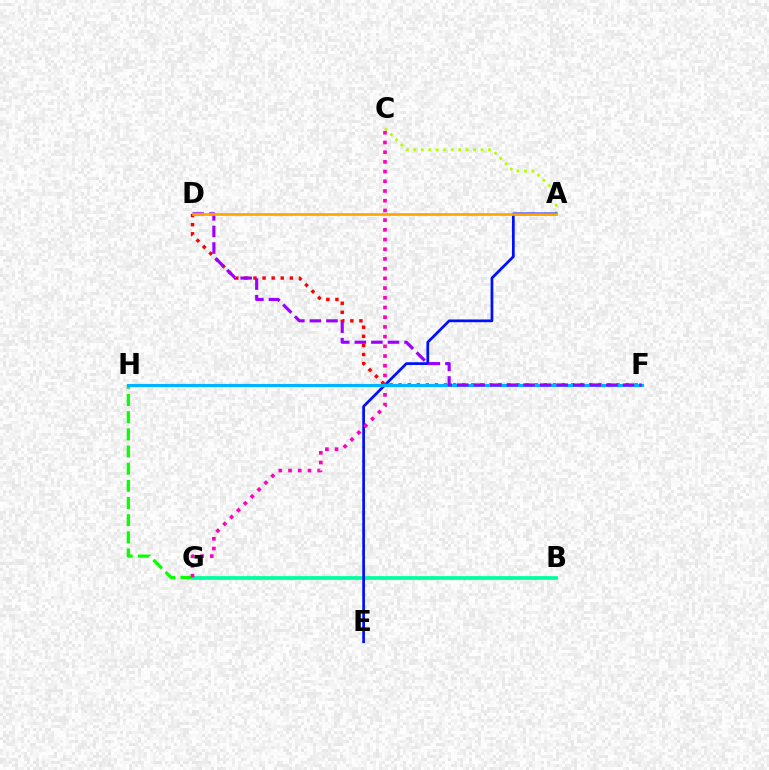{('D', 'F'): [{'color': '#ff0000', 'line_style': 'dotted', 'thickness': 2.47}, {'color': '#9b00ff', 'line_style': 'dashed', 'thickness': 2.25}], ('G', 'H'): [{'color': '#08ff00', 'line_style': 'dashed', 'thickness': 2.33}], ('B', 'G'): [{'color': '#00ff9d', 'line_style': 'solid', 'thickness': 2.7}], ('A', 'C'): [{'color': '#b3ff00', 'line_style': 'dotted', 'thickness': 2.03}], ('A', 'E'): [{'color': '#0010ff', 'line_style': 'solid', 'thickness': 1.97}], ('C', 'G'): [{'color': '#ff00bd', 'line_style': 'dotted', 'thickness': 2.64}], ('F', 'H'): [{'color': '#00b5ff', 'line_style': 'solid', 'thickness': 2.24}], ('A', 'D'): [{'color': '#ffa500', 'line_style': 'solid', 'thickness': 1.92}]}